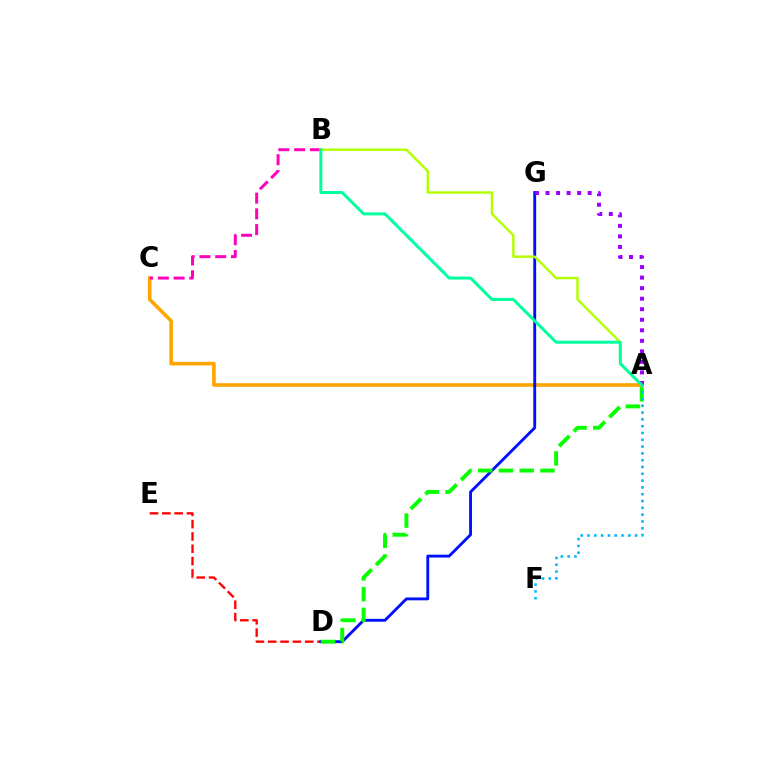{('A', 'C'): [{'color': '#ffa500', 'line_style': 'solid', 'thickness': 2.61}], ('D', 'E'): [{'color': '#ff0000', 'line_style': 'dashed', 'thickness': 1.67}], ('B', 'C'): [{'color': '#ff00bd', 'line_style': 'dashed', 'thickness': 2.14}], ('D', 'G'): [{'color': '#0010ff', 'line_style': 'solid', 'thickness': 2.06}], ('A', 'B'): [{'color': '#b3ff00', 'line_style': 'solid', 'thickness': 1.75}, {'color': '#00ff9d', 'line_style': 'solid', 'thickness': 2.14}], ('A', 'D'): [{'color': '#08ff00', 'line_style': 'dashed', 'thickness': 2.82}], ('A', 'G'): [{'color': '#9b00ff', 'line_style': 'dotted', 'thickness': 2.86}], ('A', 'F'): [{'color': '#00b5ff', 'line_style': 'dotted', 'thickness': 1.85}]}